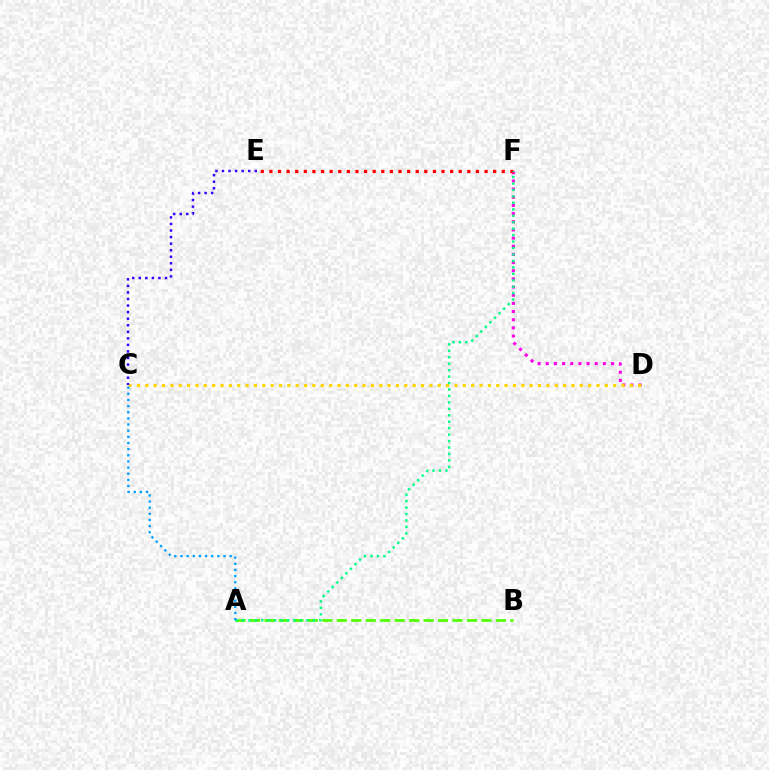{('A', 'B'): [{'color': '#4fff00', 'line_style': 'dashed', 'thickness': 1.97}], ('D', 'F'): [{'color': '#ff00ed', 'line_style': 'dotted', 'thickness': 2.22}], ('C', 'D'): [{'color': '#ffd500', 'line_style': 'dotted', 'thickness': 2.27}], ('E', 'F'): [{'color': '#ff0000', 'line_style': 'dotted', 'thickness': 2.34}], ('A', 'F'): [{'color': '#00ff86', 'line_style': 'dotted', 'thickness': 1.75}], ('A', 'C'): [{'color': '#009eff', 'line_style': 'dotted', 'thickness': 1.67}], ('C', 'E'): [{'color': '#3700ff', 'line_style': 'dotted', 'thickness': 1.78}]}